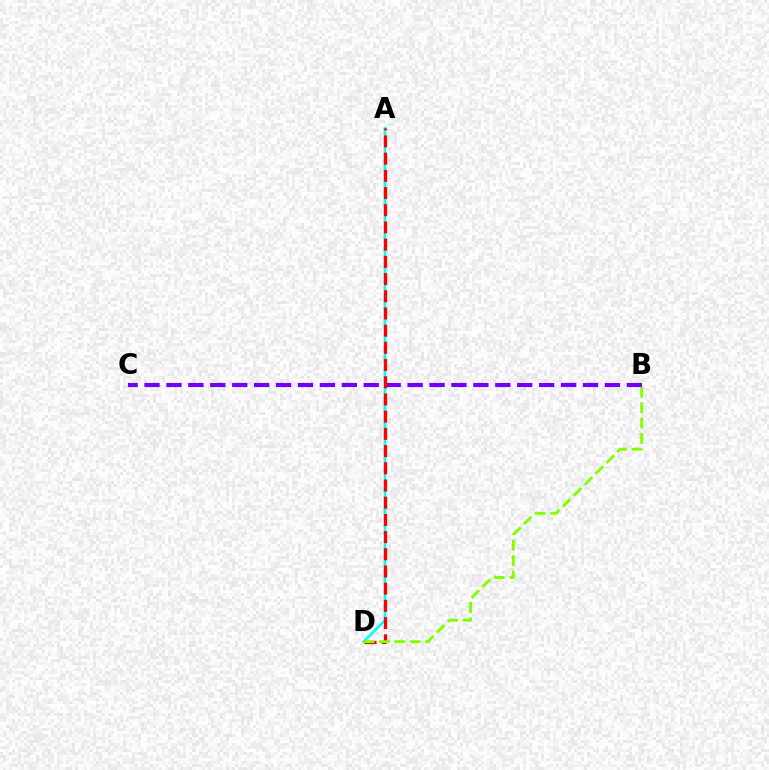{('B', 'C'): [{'color': '#7200ff', 'line_style': 'dashed', 'thickness': 2.98}], ('A', 'D'): [{'color': '#00fff6', 'line_style': 'solid', 'thickness': 1.9}, {'color': '#ff0000', 'line_style': 'dashed', 'thickness': 2.34}], ('B', 'D'): [{'color': '#84ff00', 'line_style': 'dashed', 'thickness': 2.09}]}